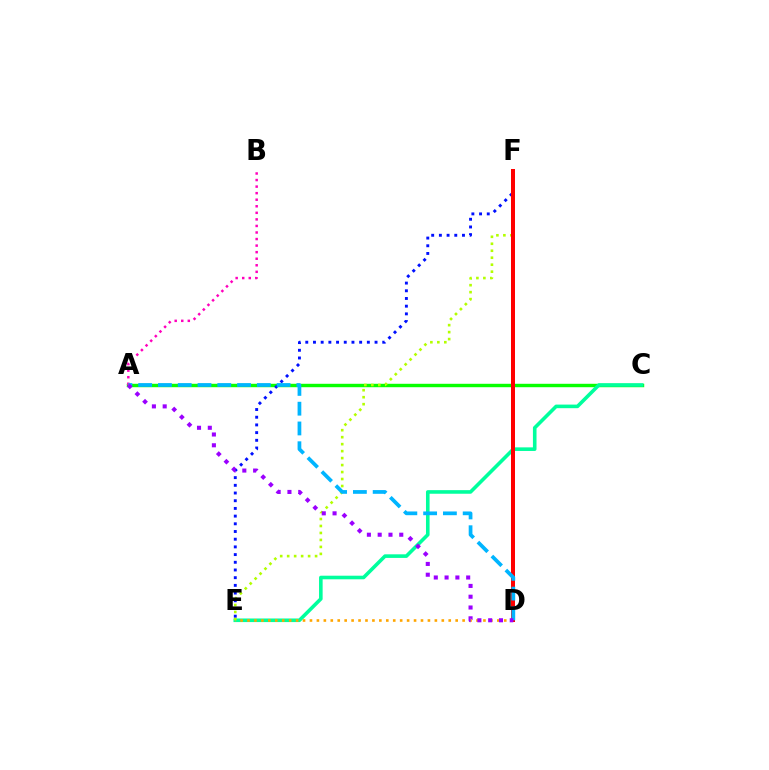{('A', 'C'): [{'color': '#08ff00', 'line_style': 'solid', 'thickness': 2.47}], ('C', 'E'): [{'color': '#00ff9d', 'line_style': 'solid', 'thickness': 2.59}], ('D', 'E'): [{'color': '#ffa500', 'line_style': 'dotted', 'thickness': 1.89}], ('E', 'F'): [{'color': '#b3ff00', 'line_style': 'dotted', 'thickness': 1.9}, {'color': '#0010ff', 'line_style': 'dotted', 'thickness': 2.09}], ('D', 'F'): [{'color': '#ff0000', 'line_style': 'solid', 'thickness': 2.88}], ('A', 'B'): [{'color': '#ff00bd', 'line_style': 'dotted', 'thickness': 1.78}], ('A', 'D'): [{'color': '#00b5ff', 'line_style': 'dashed', 'thickness': 2.69}, {'color': '#9b00ff', 'line_style': 'dotted', 'thickness': 2.93}]}